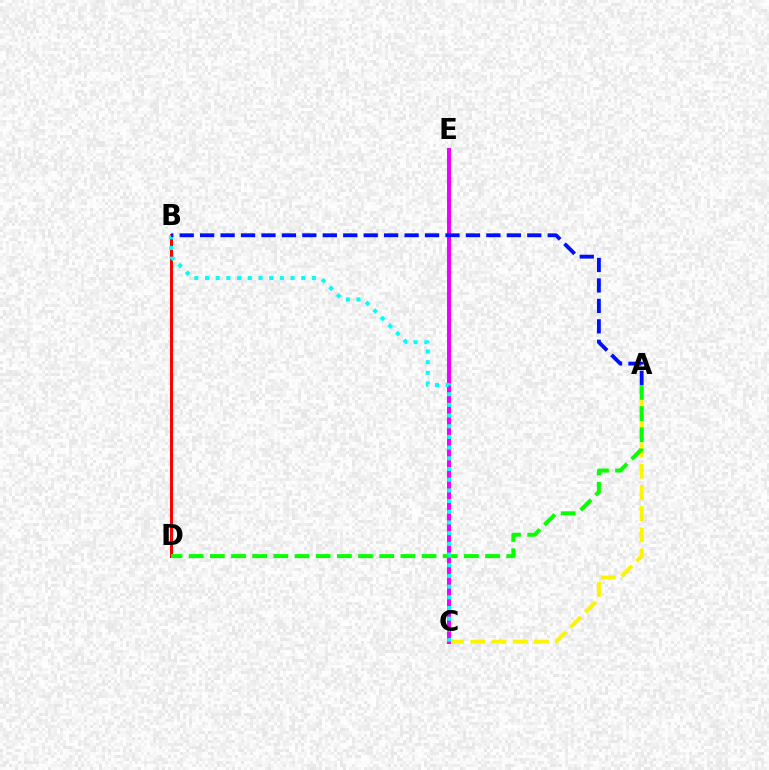{('A', 'C'): [{'color': '#fcf500', 'line_style': 'dashed', 'thickness': 2.88}], ('B', 'D'): [{'color': '#ff0000', 'line_style': 'solid', 'thickness': 2.15}], ('C', 'E'): [{'color': '#ee00ff', 'line_style': 'solid', 'thickness': 2.86}], ('A', 'D'): [{'color': '#08ff00', 'line_style': 'dashed', 'thickness': 2.88}], ('B', 'C'): [{'color': '#00fff6', 'line_style': 'dotted', 'thickness': 2.9}], ('A', 'B'): [{'color': '#0010ff', 'line_style': 'dashed', 'thickness': 2.78}]}